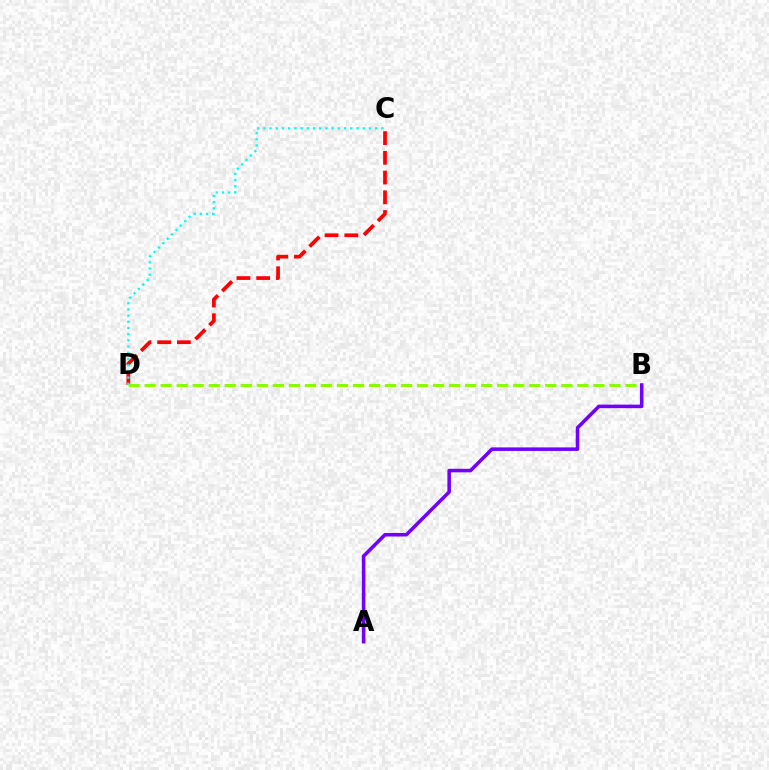{('C', 'D'): [{'color': '#ff0000', 'line_style': 'dashed', 'thickness': 2.68}, {'color': '#00fff6', 'line_style': 'dotted', 'thickness': 1.69}], ('B', 'D'): [{'color': '#84ff00', 'line_style': 'dashed', 'thickness': 2.18}], ('A', 'B'): [{'color': '#7200ff', 'line_style': 'solid', 'thickness': 2.55}]}